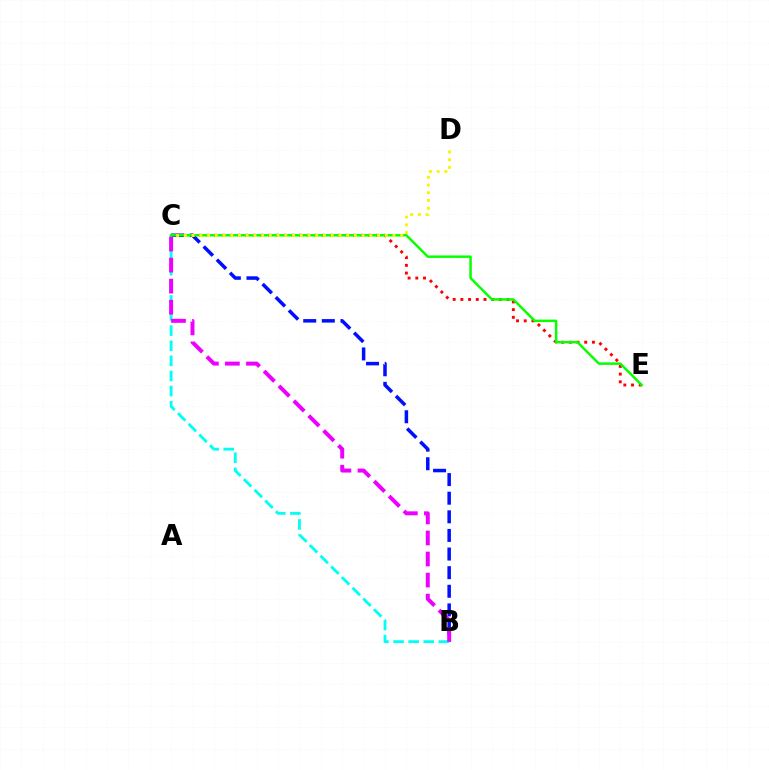{('B', 'C'): [{'color': '#0010ff', 'line_style': 'dashed', 'thickness': 2.53}, {'color': '#00fff6', 'line_style': 'dashed', 'thickness': 2.05}, {'color': '#ee00ff', 'line_style': 'dashed', 'thickness': 2.86}], ('C', 'E'): [{'color': '#ff0000', 'line_style': 'dotted', 'thickness': 2.09}, {'color': '#08ff00', 'line_style': 'solid', 'thickness': 1.78}], ('C', 'D'): [{'color': '#fcf500', 'line_style': 'dotted', 'thickness': 2.1}]}